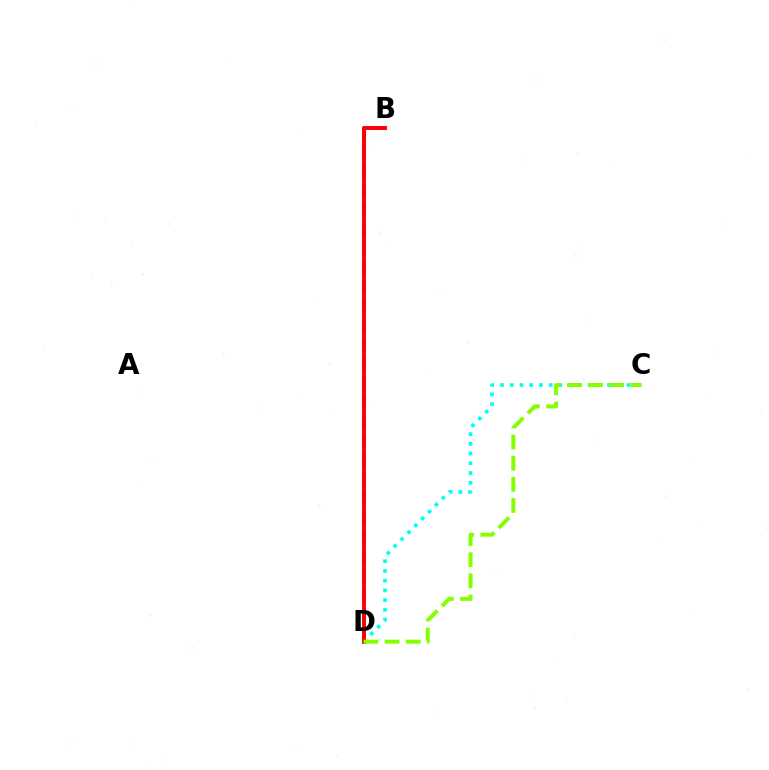{('B', 'D'): [{'color': '#7200ff', 'line_style': 'dashed', 'thickness': 2.62}, {'color': '#ff0000', 'line_style': 'solid', 'thickness': 2.8}], ('C', 'D'): [{'color': '#00fff6', 'line_style': 'dotted', 'thickness': 2.64}, {'color': '#84ff00', 'line_style': 'dashed', 'thickness': 2.87}]}